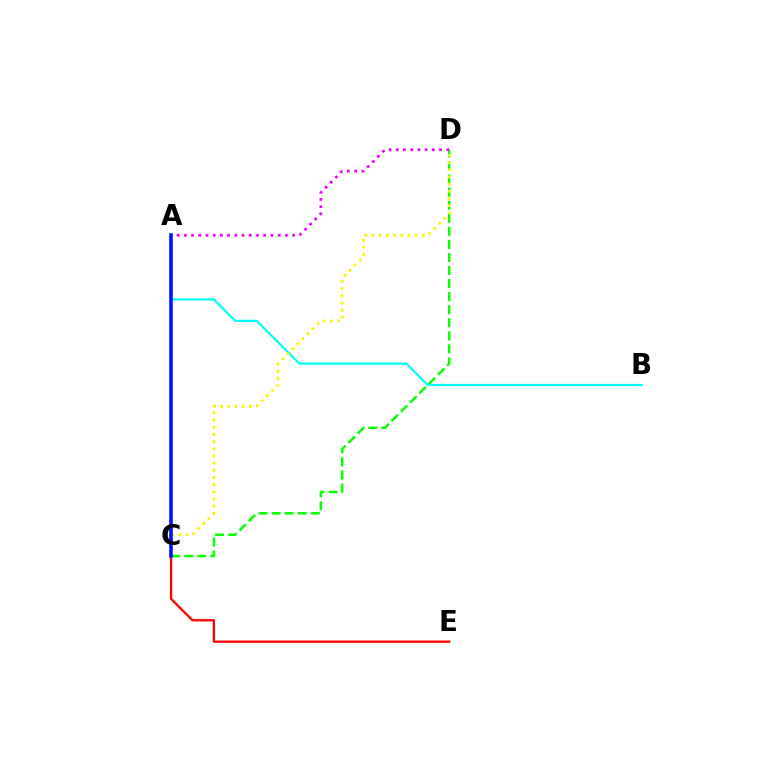{('C', 'E'): [{'color': '#ff0000', 'line_style': 'solid', 'thickness': 1.65}], ('C', 'D'): [{'color': '#08ff00', 'line_style': 'dashed', 'thickness': 1.77}, {'color': '#fcf500', 'line_style': 'dotted', 'thickness': 1.95}], ('A', 'B'): [{'color': '#00fff6', 'line_style': 'solid', 'thickness': 1.57}], ('A', 'D'): [{'color': '#ee00ff', 'line_style': 'dotted', 'thickness': 1.96}], ('A', 'C'): [{'color': '#0010ff', 'line_style': 'solid', 'thickness': 2.58}]}